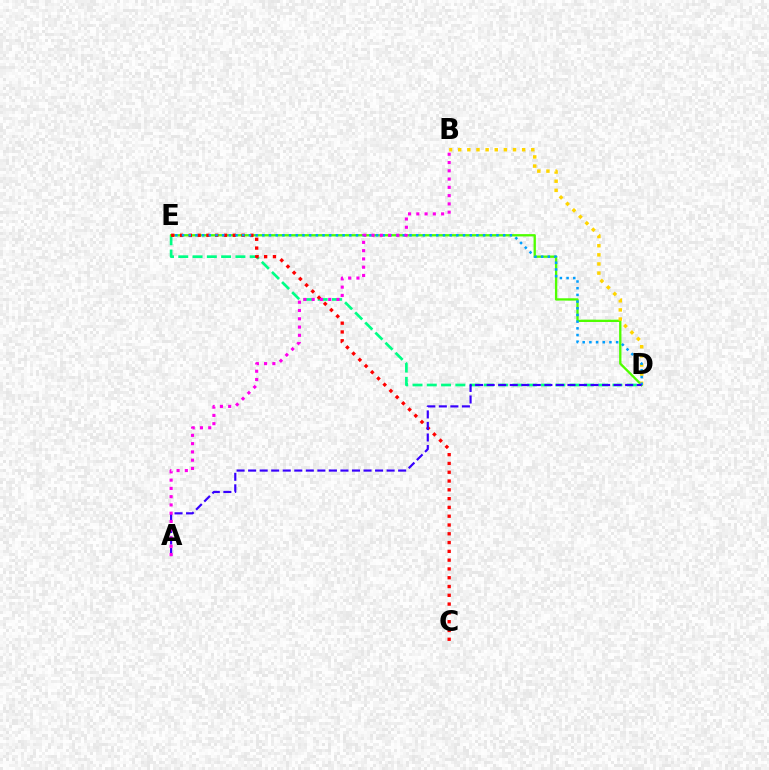{('D', 'E'): [{'color': '#00ff86', 'line_style': 'dashed', 'thickness': 1.94}, {'color': '#4fff00', 'line_style': 'solid', 'thickness': 1.68}, {'color': '#009eff', 'line_style': 'dotted', 'thickness': 1.82}], ('B', 'D'): [{'color': '#ffd500', 'line_style': 'dotted', 'thickness': 2.48}], ('C', 'E'): [{'color': '#ff0000', 'line_style': 'dotted', 'thickness': 2.39}], ('A', 'D'): [{'color': '#3700ff', 'line_style': 'dashed', 'thickness': 1.57}], ('A', 'B'): [{'color': '#ff00ed', 'line_style': 'dotted', 'thickness': 2.25}]}